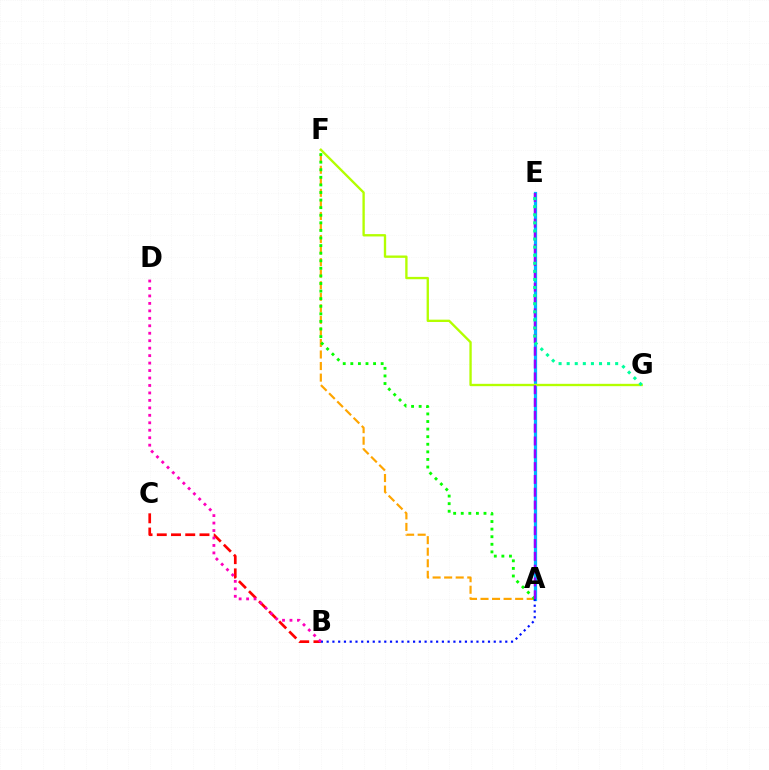{('A', 'E'): [{'color': '#00b5ff', 'line_style': 'solid', 'thickness': 2.33}, {'color': '#9b00ff', 'line_style': 'dashed', 'thickness': 1.74}], ('A', 'F'): [{'color': '#ffa500', 'line_style': 'dashed', 'thickness': 1.57}, {'color': '#08ff00', 'line_style': 'dotted', 'thickness': 2.06}], ('B', 'C'): [{'color': '#ff0000', 'line_style': 'dashed', 'thickness': 1.93}], ('F', 'G'): [{'color': '#b3ff00', 'line_style': 'solid', 'thickness': 1.69}], ('A', 'B'): [{'color': '#0010ff', 'line_style': 'dotted', 'thickness': 1.57}], ('B', 'D'): [{'color': '#ff00bd', 'line_style': 'dotted', 'thickness': 2.03}], ('E', 'G'): [{'color': '#00ff9d', 'line_style': 'dotted', 'thickness': 2.2}]}